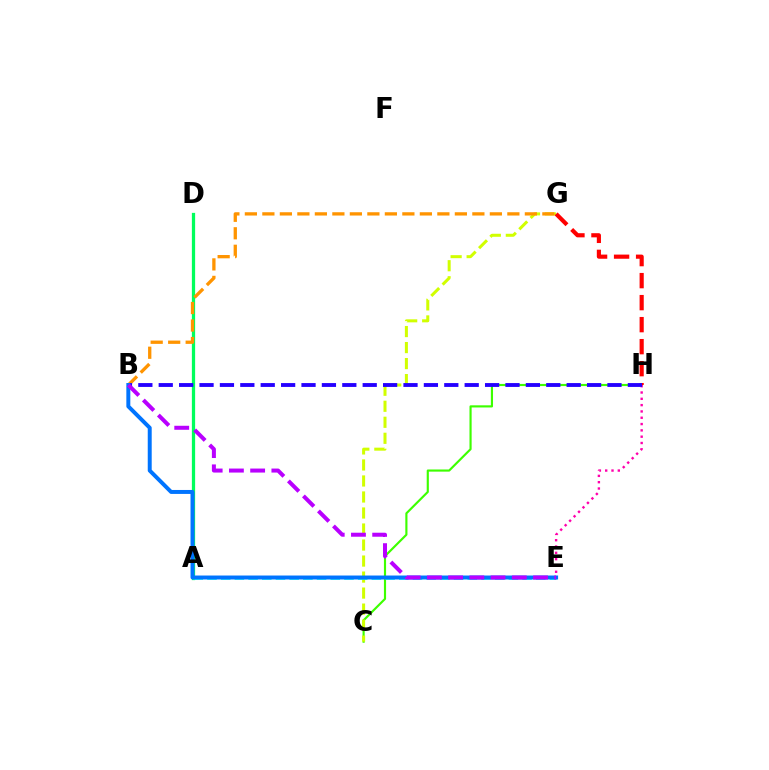{('C', 'H'): [{'color': '#3dff00', 'line_style': 'solid', 'thickness': 1.55}], ('A', 'D'): [{'color': '#00ff5c', 'line_style': 'solid', 'thickness': 2.34}], ('C', 'G'): [{'color': '#d1ff00', 'line_style': 'dashed', 'thickness': 2.18}], ('G', 'H'): [{'color': '#ff0000', 'line_style': 'dashed', 'thickness': 2.99}], ('B', 'G'): [{'color': '#ff9400', 'line_style': 'dashed', 'thickness': 2.38}], ('A', 'E'): [{'color': '#00fff6', 'line_style': 'dashed', 'thickness': 1.86}], ('E', 'H'): [{'color': '#ff00ac', 'line_style': 'dotted', 'thickness': 1.71}], ('B', 'H'): [{'color': '#2500ff', 'line_style': 'dashed', 'thickness': 2.77}], ('B', 'E'): [{'color': '#0074ff', 'line_style': 'solid', 'thickness': 2.85}, {'color': '#b900ff', 'line_style': 'dashed', 'thickness': 2.88}]}